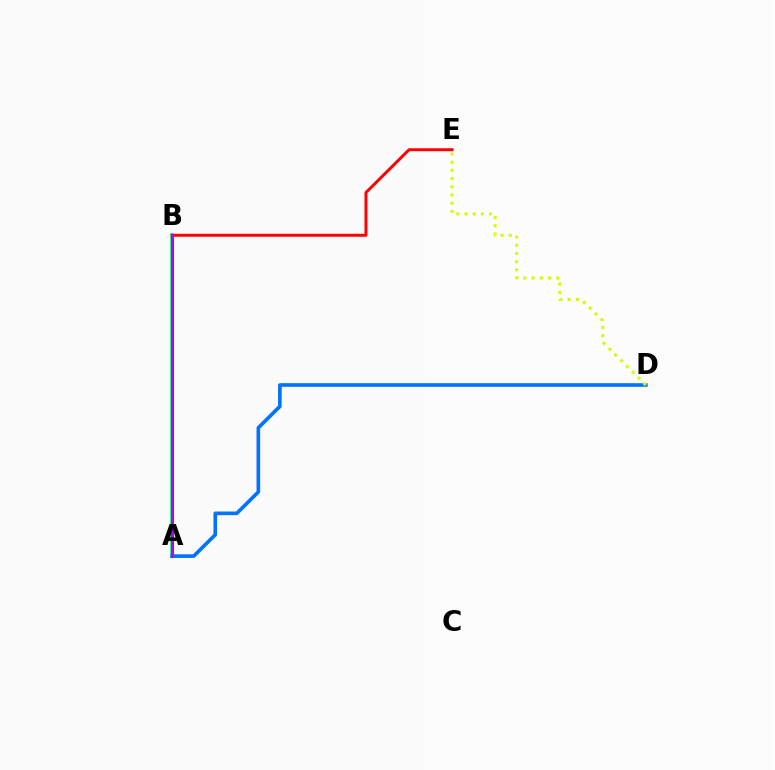{('A', 'B'): [{'color': '#00ff5c', 'line_style': 'solid', 'thickness': 2.59}, {'color': '#b900ff', 'line_style': 'solid', 'thickness': 2.2}], ('B', 'E'): [{'color': '#ff0000', 'line_style': 'solid', 'thickness': 2.13}], ('A', 'D'): [{'color': '#0074ff', 'line_style': 'solid', 'thickness': 2.62}], ('D', 'E'): [{'color': '#d1ff00', 'line_style': 'dotted', 'thickness': 2.23}]}